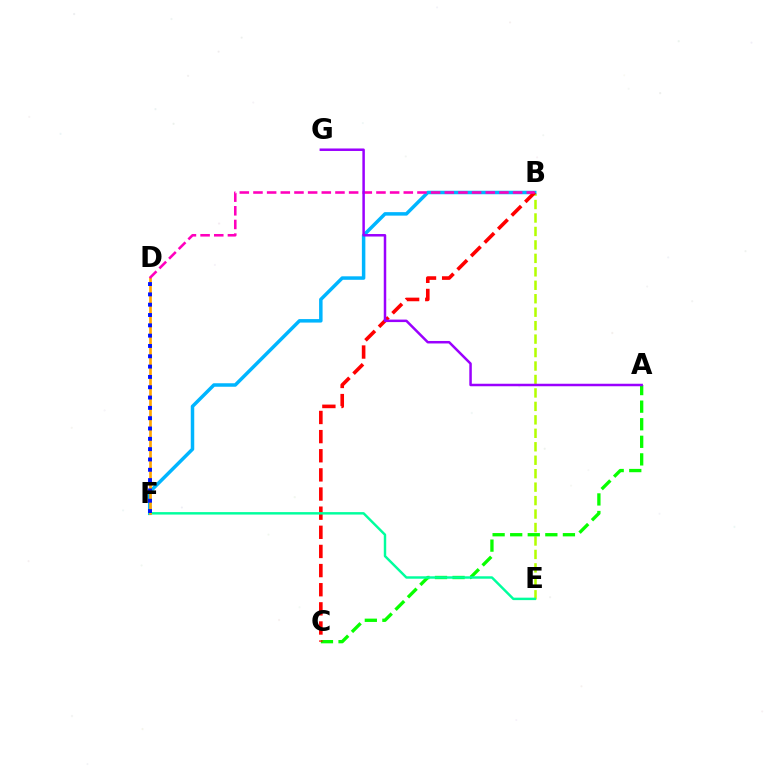{('B', 'E'): [{'color': '#b3ff00', 'line_style': 'dashed', 'thickness': 1.83}], ('A', 'C'): [{'color': '#08ff00', 'line_style': 'dashed', 'thickness': 2.39}], ('B', 'F'): [{'color': '#00b5ff', 'line_style': 'solid', 'thickness': 2.51}], ('B', 'C'): [{'color': '#ff0000', 'line_style': 'dashed', 'thickness': 2.6}], ('E', 'F'): [{'color': '#00ff9d', 'line_style': 'solid', 'thickness': 1.76}], ('D', 'F'): [{'color': '#ffa500', 'line_style': 'solid', 'thickness': 1.92}, {'color': '#0010ff', 'line_style': 'dotted', 'thickness': 2.8}], ('B', 'D'): [{'color': '#ff00bd', 'line_style': 'dashed', 'thickness': 1.86}], ('A', 'G'): [{'color': '#9b00ff', 'line_style': 'solid', 'thickness': 1.8}]}